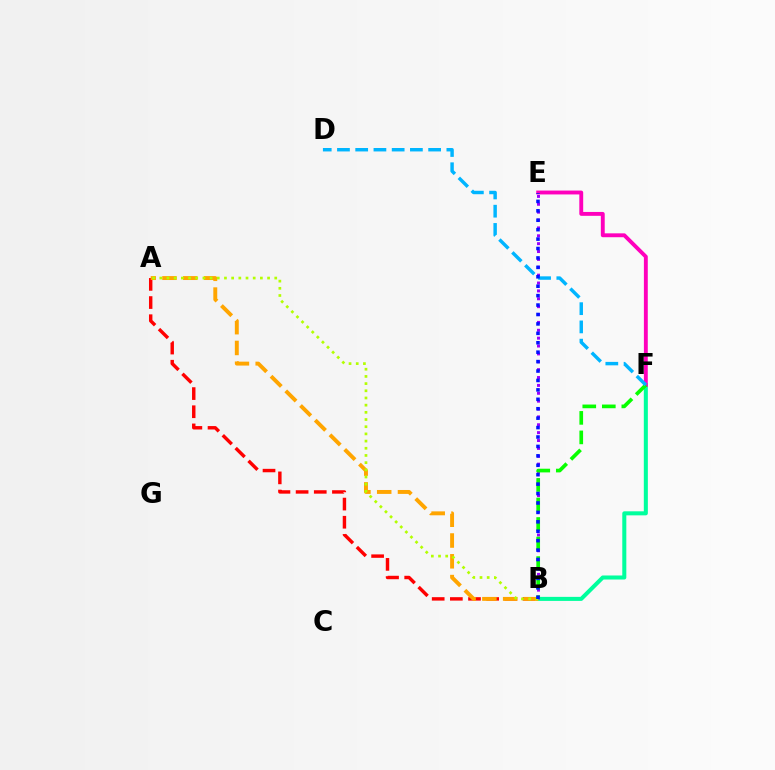{('A', 'B'): [{'color': '#ff0000', 'line_style': 'dashed', 'thickness': 2.47}, {'color': '#ffa500', 'line_style': 'dashed', 'thickness': 2.82}, {'color': '#b3ff00', 'line_style': 'dotted', 'thickness': 1.95}], ('B', 'F'): [{'color': '#00ff9d', 'line_style': 'solid', 'thickness': 2.91}, {'color': '#08ff00', 'line_style': 'dashed', 'thickness': 2.65}], ('E', 'F'): [{'color': '#ff00bd', 'line_style': 'solid', 'thickness': 2.79}], ('B', 'E'): [{'color': '#9b00ff', 'line_style': 'dotted', 'thickness': 2.14}, {'color': '#0010ff', 'line_style': 'dotted', 'thickness': 2.56}], ('D', 'F'): [{'color': '#00b5ff', 'line_style': 'dashed', 'thickness': 2.48}]}